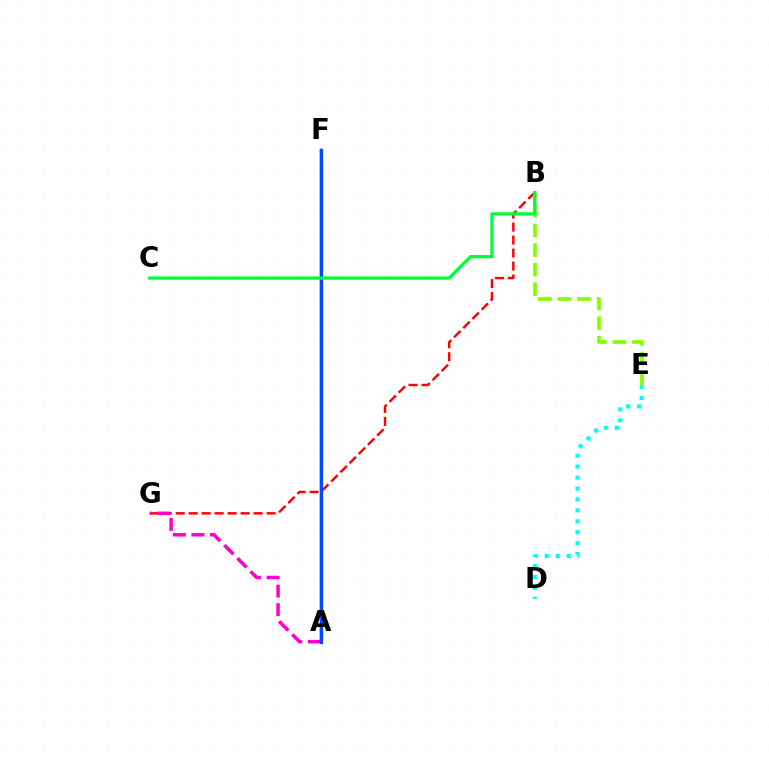{('D', 'E'): [{'color': '#00fff6', 'line_style': 'dotted', 'thickness': 2.97}], ('A', 'F'): [{'color': '#ffbd00', 'line_style': 'dotted', 'thickness': 1.9}, {'color': '#7200ff', 'line_style': 'solid', 'thickness': 1.79}, {'color': '#004bff', 'line_style': 'solid', 'thickness': 2.33}], ('B', 'G'): [{'color': '#ff0000', 'line_style': 'dashed', 'thickness': 1.76}], ('A', 'G'): [{'color': '#ff00cf', 'line_style': 'dashed', 'thickness': 2.52}], ('B', 'E'): [{'color': '#84ff00', 'line_style': 'dashed', 'thickness': 2.66}], ('B', 'C'): [{'color': '#00ff39', 'line_style': 'solid', 'thickness': 2.33}]}